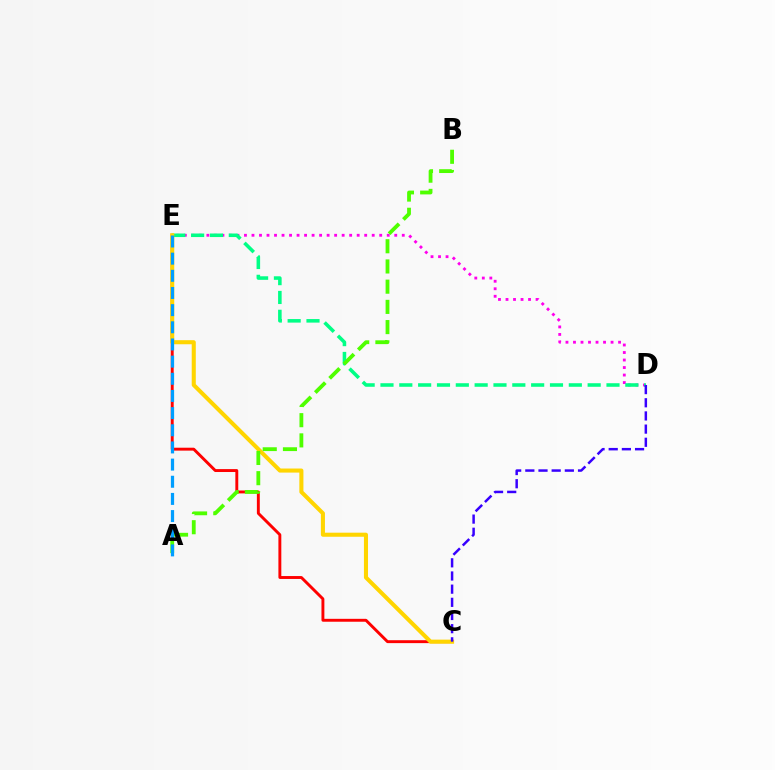{('C', 'E'): [{'color': '#ff0000', 'line_style': 'solid', 'thickness': 2.09}, {'color': '#ffd500', 'line_style': 'solid', 'thickness': 2.93}], ('D', 'E'): [{'color': '#ff00ed', 'line_style': 'dotted', 'thickness': 2.04}, {'color': '#00ff86', 'line_style': 'dashed', 'thickness': 2.56}], ('A', 'B'): [{'color': '#4fff00', 'line_style': 'dashed', 'thickness': 2.75}], ('A', 'E'): [{'color': '#009eff', 'line_style': 'dashed', 'thickness': 2.33}], ('C', 'D'): [{'color': '#3700ff', 'line_style': 'dashed', 'thickness': 1.79}]}